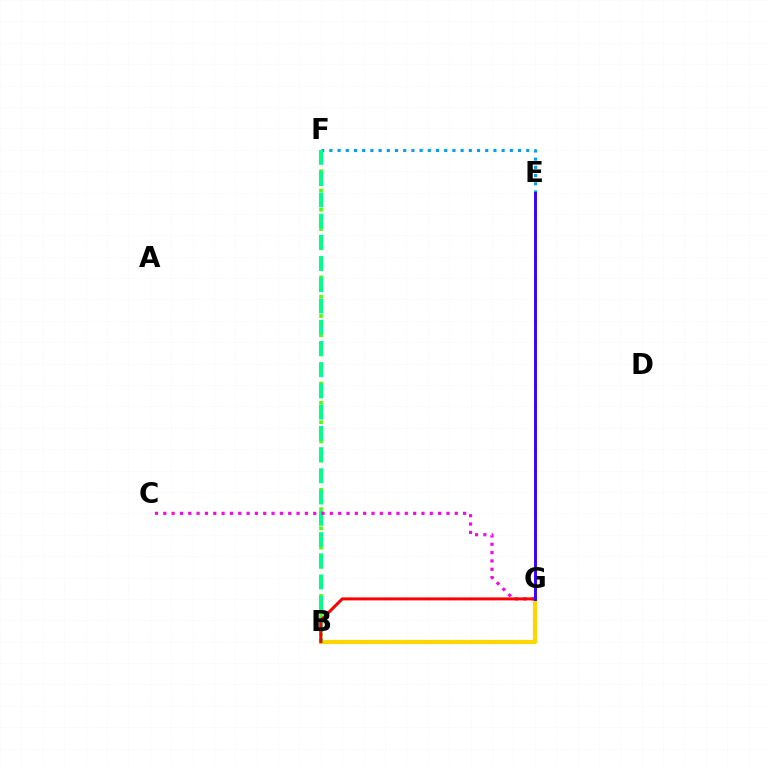{('B', 'G'): [{'color': '#ffd500', 'line_style': 'solid', 'thickness': 2.99}, {'color': '#ff0000', 'line_style': 'solid', 'thickness': 2.15}], ('E', 'F'): [{'color': '#009eff', 'line_style': 'dotted', 'thickness': 2.23}], ('B', 'F'): [{'color': '#4fff00', 'line_style': 'dotted', 'thickness': 2.62}, {'color': '#00ff86', 'line_style': 'dashed', 'thickness': 2.88}], ('C', 'G'): [{'color': '#ff00ed', 'line_style': 'dotted', 'thickness': 2.26}], ('E', 'G'): [{'color': '#3700ff', 'line_style': 'solid', 'thickness': 2.1}]}